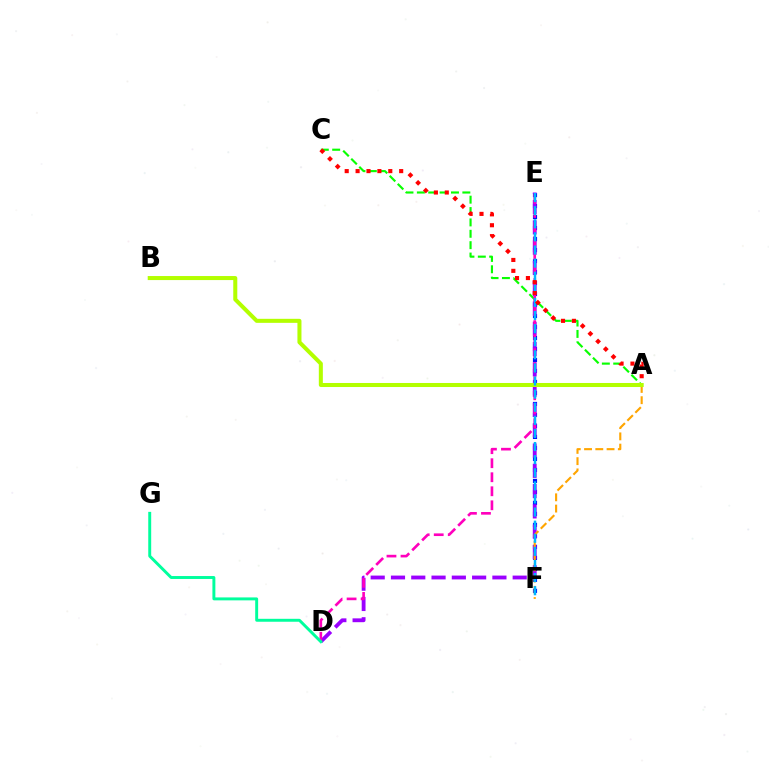{('A', 'C'): [{'color': '#08ff00', 'line_style': 'dashed', 'thickness': 1.55}, {'color': '#ff0000', 'line_style': 'dotted', 'thickness': 2.96}], ('E', 'F'): [{'color': '#0010ff', 'line_style': 'dotted', 'thickness': 2.99}, {'color': '#00b5ff', 'line_style': 'dashed', 'thickness': 1.78}], ('D', 'E'): [{'color': '#9b00ff', 'line_style': 'dashed', 'thickness': 2.76}, {'color': '#ff00bd', 'line_style': 'dashed', 'thickness': 1.91}], ('A', 'F'): [{'color': '#ffa500', 'line_style': 'dashed', 'thickness': 1.53}], ('A', 'B'): [{'color': '#b3ff00', 'line_style': 'solid', 'thickness': 2.9}], ('D', 'G'): [{'color': '#00ff9d', 'line_style': 'solid', 'thickness': 2.12}]}